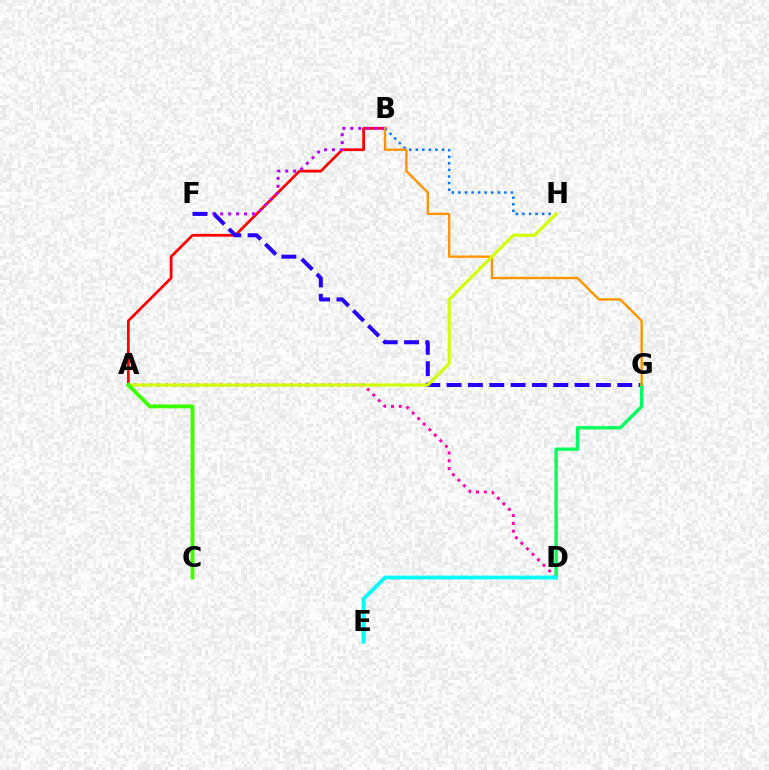{('A', 'B'): [{'color': '#ff0000', 'line_style': 'solid', 'thickness': 1.98}], ('A', 'D'): [{'color': '#ff00ac', 'line_style': 'dotted', 'thickness': 2.13}], ('B', 'H'): [{'color': '#0074ff', 'line_style': 'dotted', 'thickness': 1.78}], ('B', 'F'): [{'color': '#b900ff', 'line_style': 'dotted', 'thickness': 2.16}], ('F', 'G'): [{'color': '#2500ff', 'line_style': 'dashed', 'thickness': 2.9}], ('D', 'G'): [{'color': '#00ff5c', 'line_style': 'solid', 'thickness': 2.4}], ('B', 'G'): [{'color': '#ff9400', 'line_style': 'solid', 'thickness': 1.7}], ('D', 'E'): [{'color': '#00fff6', 'line_style': 'solid', 'thickness': 2.75}], ('A', 'H'): [{'color': '#d1ff00', 'line_style': 'solid', 'thickness': 2.23}], ('A', 'C'): [{'color': '#3dff00', 'line_style': 'solid', 'thickness': 2.77}]}